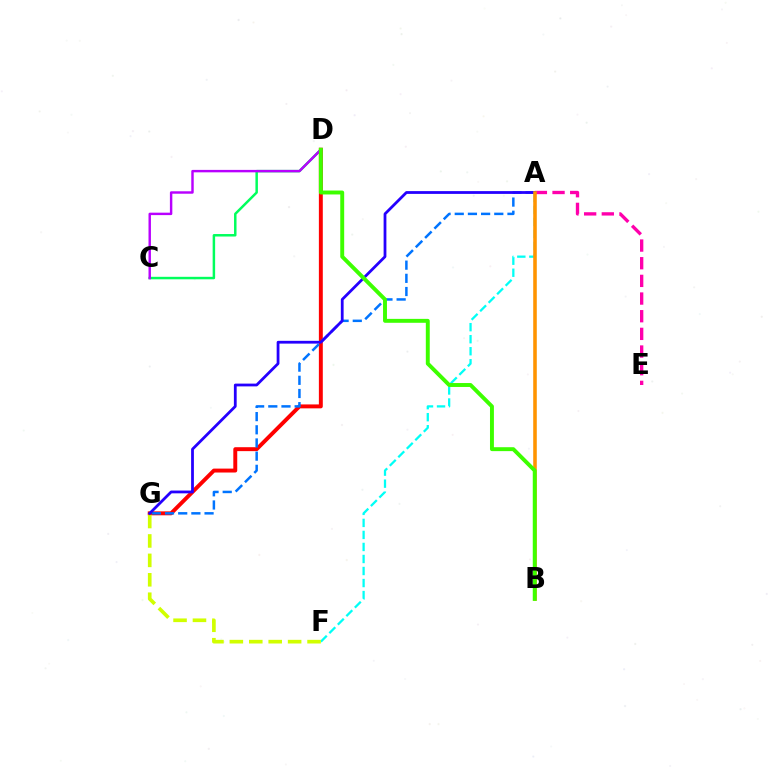{('A', 'E'): [{'color': '#ff00ac', 'line_style': 'dashed', 'thickness': 2.4}], ('C', 'D'): [{'color': '#00ff5c', 'line_style': 'solid', 'thickness': 1.79}, {'color': '#b900ff', 'line_style': 'solid', 'thickness': 1.75}], ('D', 'G'): [{'color': '#ff0000', 'line_style': 'solid', 'thickness': 2.83}], ('A', 'F'): [{'color': '#00fff6', 'line_style': 'dashed', 'thickness': 1.63}], ('F', 'G'): [{'color': '#d1ff00', 'line_style': 'dashed', 'thickness': 2.64}], ('A', 'G'): [{'color': '#0074ff', 'line_style': 'dashed', 'thickness': 1.79}, {'color': '#2500ff', 'line_style': 'solid', 'thickness': 2.0}], ('A', 'B'): [{'color': '#ff9400', 'line_style': 'solid', 'thickness': 2.57}], ('B', 'D'): [{'color': '#3dff00', 'line_style': 'solid', 'thickness': 2.82}]}